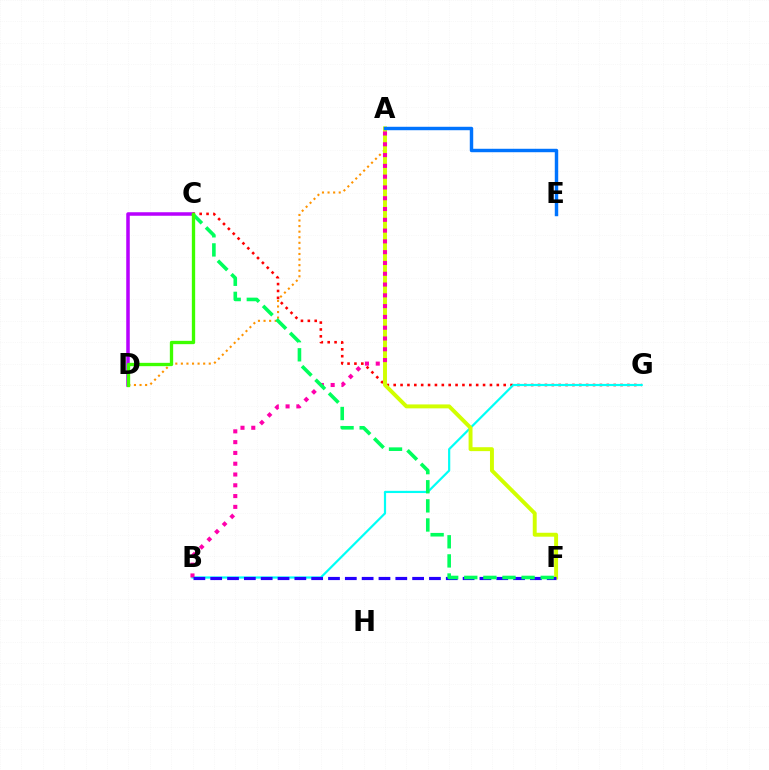{('C', 'D'): [{'color': '#b900ff', 'line_style': 'solid', 'thickness': 2.53}, {'color': '#3dff00', 'line_style': 'solid', 'thickness': 2.39}], ('A', 'D'): [{'color': '#ff9400', 'line_style': 'dotted', 'thickness': 1.52}], ('C', 'G'): [{'color': '#ff0000', 'line_style': 'dotted', 'thickness': 1.87}], ('B', 'G'): [{'color': '#00fff6', 'line_style': 'solid', 'thickness': 1.58}], ('A', 'F'): [{'color': '#d1ff00', 'line_style': 'solid', 'thickness': 2.83}], ('A', 'B'): [{'color': '#ff00ac', 'line_style': 'dotted', 'thickness': 2.93}], ('A', 'E'): [{'color': '#0074ff', 'line_style': 'solid', 'thickness': 2.48}], ('B', 'F'): [{'color': '#2500ff', 'line_style': 'dashed', 'thickness': 2.29}], ('C', 'F'): [{'color': '#00ff5c', 'line_style': 'dashed', 'thickness': 2.6}]}